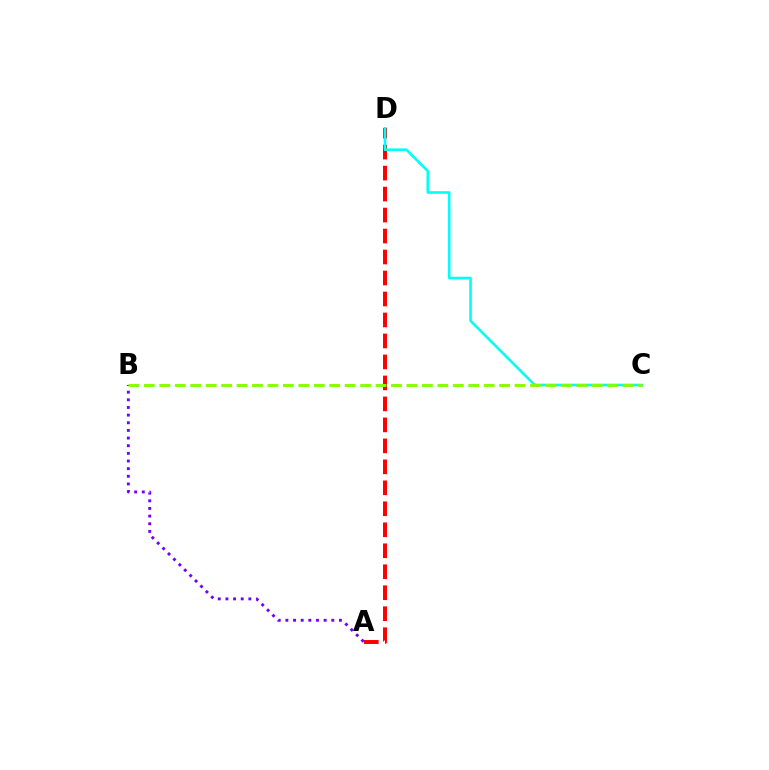{('A', 'D'): [{'color': '#ff0000', 'line_style': 'dashed', 'thickness': 2.85}], ('C', 'D'): [{'color': '#00fff6', 'line_style': 'solid', 'thickness': 1.88}], ('A', 'B'): [{'color': '#7200ff', 'line_style': 'dotted', 'thickness': 2.08}], ('B', 'C'): [{'color': '#84ff00', 'line_style': 'dashed', 'thickness': 2.1}]}